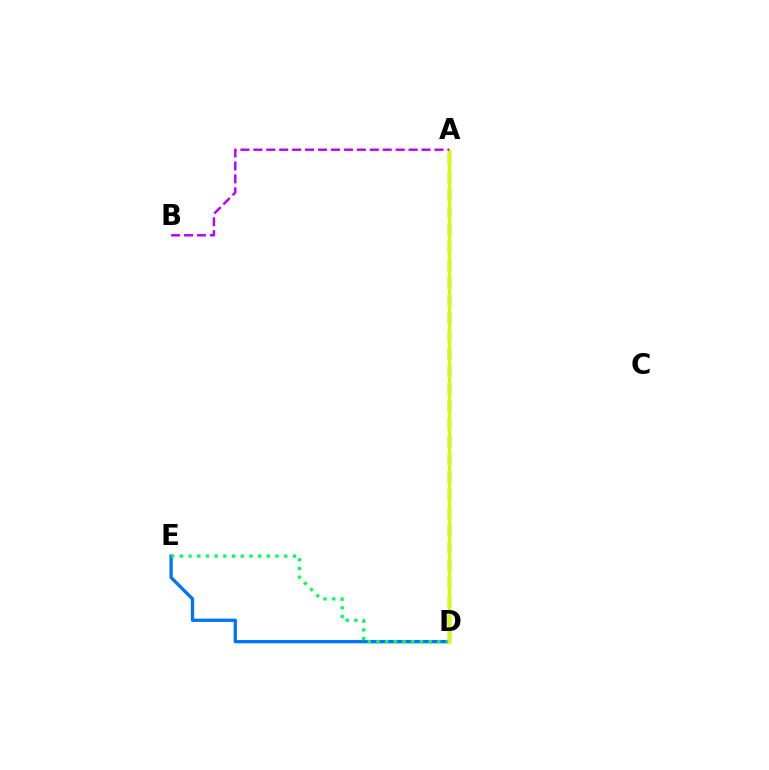{('D', 'E'): [{'color': '#0074ff', 'line_style': 'solid', 'thickness': 2.38}, {'color': '#00ff5c', 'line_style': 'dotted', 'thickness': 2.36}], ('A', 'D'): [{'color': '#ff0000', 'line_style': 'dashed', 'thickness': 2.4}, {'color': '#d1ff00', 'line_style': 'solid', 'thickness': 2.35}], ('A', 'B'): [{'color': '#b900ff', 'line_style': 'dashed', 'thickness': 1.76}]}